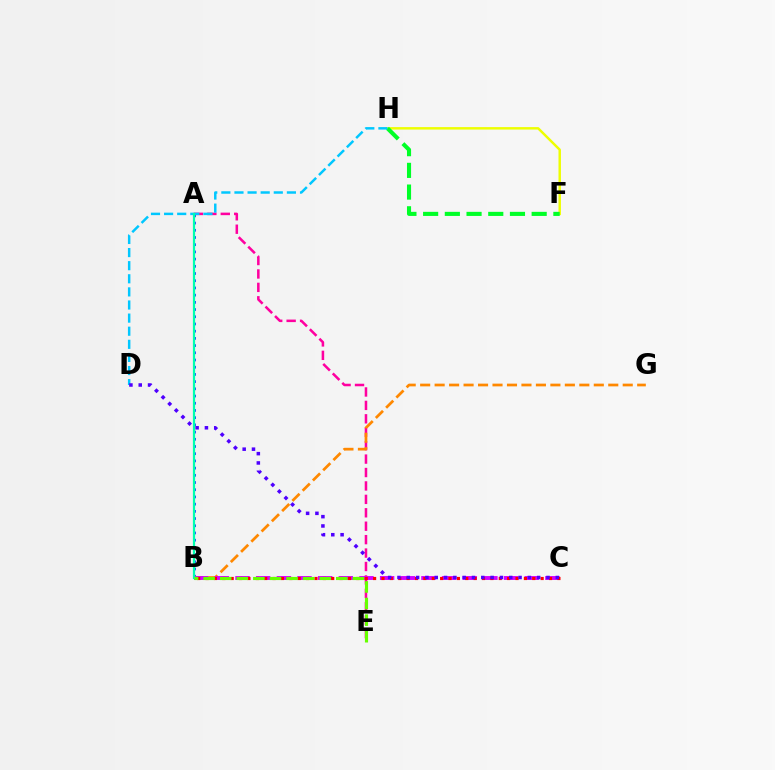{('A', 'B'): [{'color': '#003fff', 'line_style': 'dotted', 'thickness': 1.96}, {'color': '#00ffaf', 'line_style': 'solid', 'thickness': 1.6}], ('F', 'H'): [{'color': '#eeff00', 'line_style': 'solid', 'thickness': 1.77}, {'color': '#00ff27', 'line_style': 'dashed', 'thickness': 2.95}], ('A', 'E'): [{'color': '#ff00a0', 'line_style': 'dashed', 'thickness': 1.82}], ('B', 'G'): [{'color': '#ff8800', 'line_style': 'dashed', 'thickness': 1.97}], ('D', 'H'): [{'color': '#00c7ff', 'line_style': 'dashed', 'thickness': 1.78}], ('B', 'C'): [{'color': '#d600ff', 'line_style': 'dashed', 'thickness': 2.81}, {'color': '#ff0000', 'line_style': 'dotted', 'thickness': 2.28}], ('C', 'D'): [{'color': '#4f00ff', 'line_style': 'dotted', 'thickness': 2.53}], ('B', 'E'): [{'color': '#66ff00', 'line_style': 'dashed', 'thickness': 2.25}]}